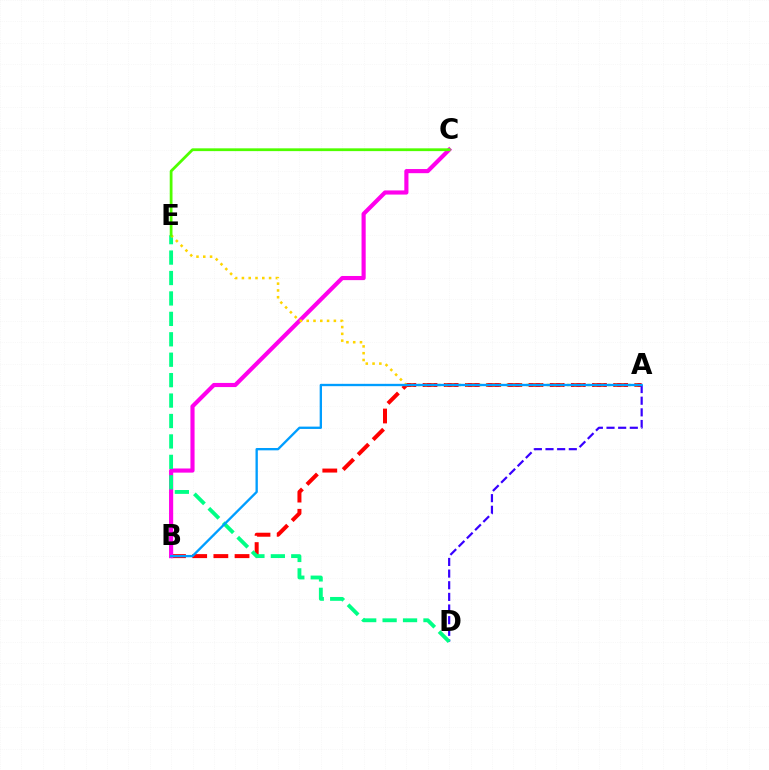{('A', 'B'): [{'color': '#ff0000', 'line_style': 'dashed', 'thickness': 2.88}, {'color': '#009eff', 'line_style': 'solid', 'thickness': 1.68}], ('B', 'C'): [{'color': '#ff00ed', 'line_style': 'solid', 'thickness': 2.98}], ('A', 'D'): [{'color': '#3700ff', 'line_style': 'dashed', 'thickness': 1.58}], ('D', 'E'): [{'color': '#00ff86', 'line_style': 'dashed', 'thickness': 2.77}], ('A', 'E'): [{'color': '#ffd500', 'line_style': 'dotted', 'thickness': 1.84}], ('C', 'E'): [{'color': '#4fff00', 'line_style': 'solid', 'thickness': 2.01}]}